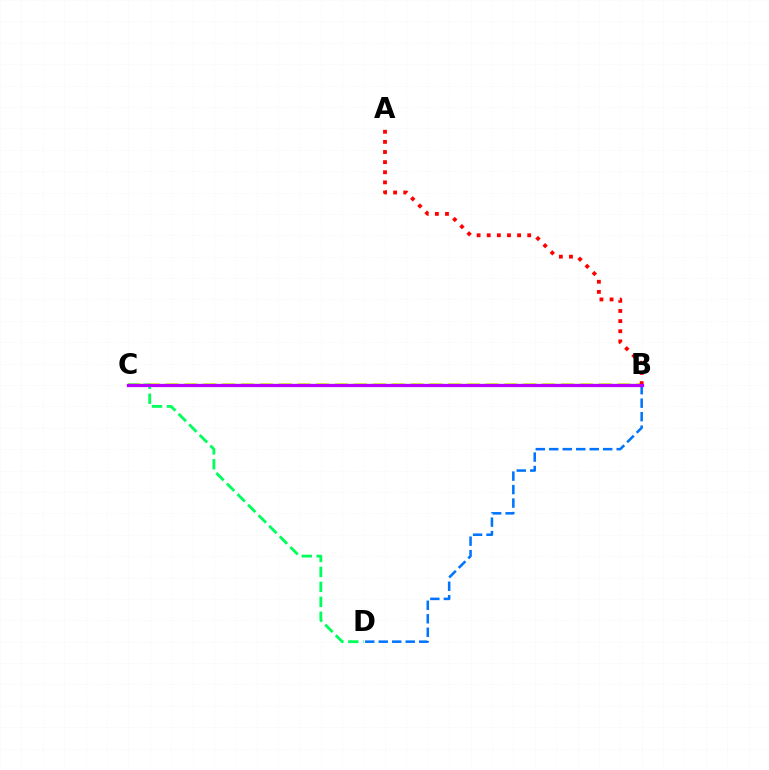{('B', 'C'): [{'color': '#d1ff00', 'line_style': 'dashed', 'thickness': 2.56}, {'color': '#b900ff', 'line_style': 'solid', 'thickness': 2.35}], ('B', 'D'): [{'color': '#0074ff', 'line_style': 'dashed', 'thickness': 1.83}], ('A', 'B'): [{'color': '#ff0000', 'line_style': 'dotted', 'thickness': 2.75}], ('C', 'D'): [{'color': '#00ff5c', 'line_style': 'dashed', 'thickness': 2.03}]}